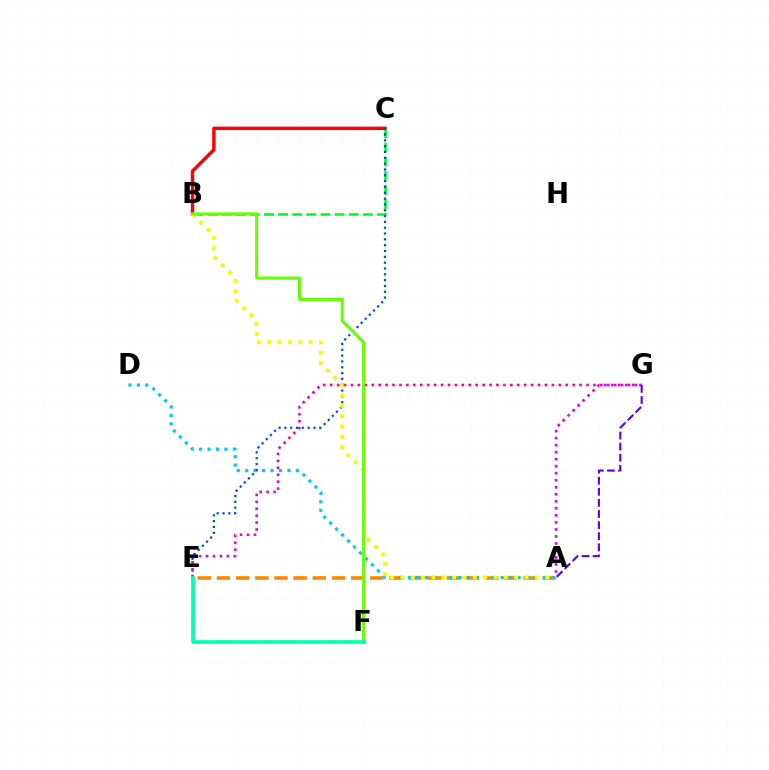{('A', 'E'): [{'color': '#ff8800', 'line_style': 'dashed', 'thickness': 2.6}], ('B', 'C'): [{'color': '#00ff27', 'line_style': 'dashed', 'thickness': 1.92}, {'color': '#ff0000', 'line_style': 'solid', 'thickness': 2.45}], ('A', 'D'): [{'color': '#00c7ff', 'line_style': 'dotted', 'thickness': 2.29}], ('C', 'E'): [{'color': '#003fff', 'line_style': 'dotted', 'thickness': 1.58}], ('A', 'B'): [{'color': '#eeff00', 'line_style': 'dotted', 'thickness': 2.81}], ('A', 'G'): [{'color': '#d600ff', 'line_style': 'dotted', 'thickness': 1.91}, {'color': '#4f00ff', 'line_style': 'dashed', 'thickness': 1.51}], ('E', 'G'): [{'color': '#ff00a0', 'line_style': 'dotted', 'thickness': 1.88}], ('B', 'F'): [{'color': '#66ff00', 'line_style': 'solid', 'thickness': 2.17}], ('E', 'F'): [{'color': '#00ffaf', 'line_style': 'solid', 'thickness': 2.65}]}